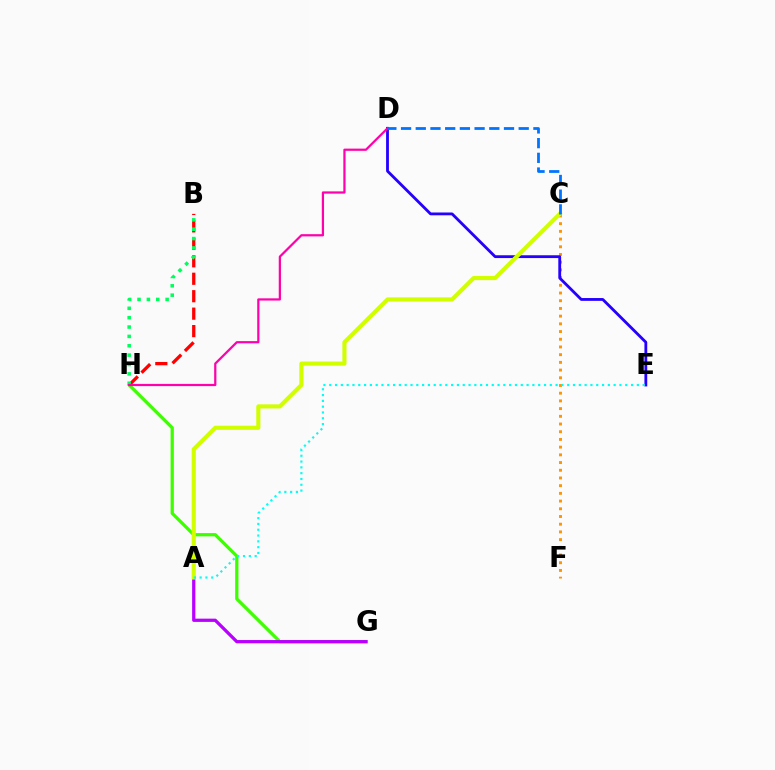{('C', 'F'): [{'color': '#ff9400', 'line_style': 'dotted', 'thickness': 2.09}], ('D', 'E'): [{'color': '#2500ff', 'line_style': 'solid', 'thickness': 2.03}], ('G', 'H'): [{'color': '#3dff00', 'line_style': 'solid', 'thickness': 2.34}], ('B', 'H'): [{'color': '#ff0000', 'line_style': 'dashed', 'thickness': 2.37}, {'color': '#00ff5c', 'line_style': 'dotted', 'thickness': 2.54}], ('D', 'H'): [{'color': '#ff00ac', 'line_style': 'solid', 'thickness': 1.6}], ('A', 'G'): [{'color': '#b900ff', 'line_style': 'solid', 'thickness': 2.34}], ('A', 'C'): [{'color': '#d1ff00', 'line_style': 'solid', 'thickness': 2.97}], ('C', 'D'): [{'color': '#0074ff', 'line_style': 'dashed', 'thickness': 2.0}], ('A', 'E'): [{'color': '#00fff6', 'line_style': 'dotted', 'thickness': 1.58}]}